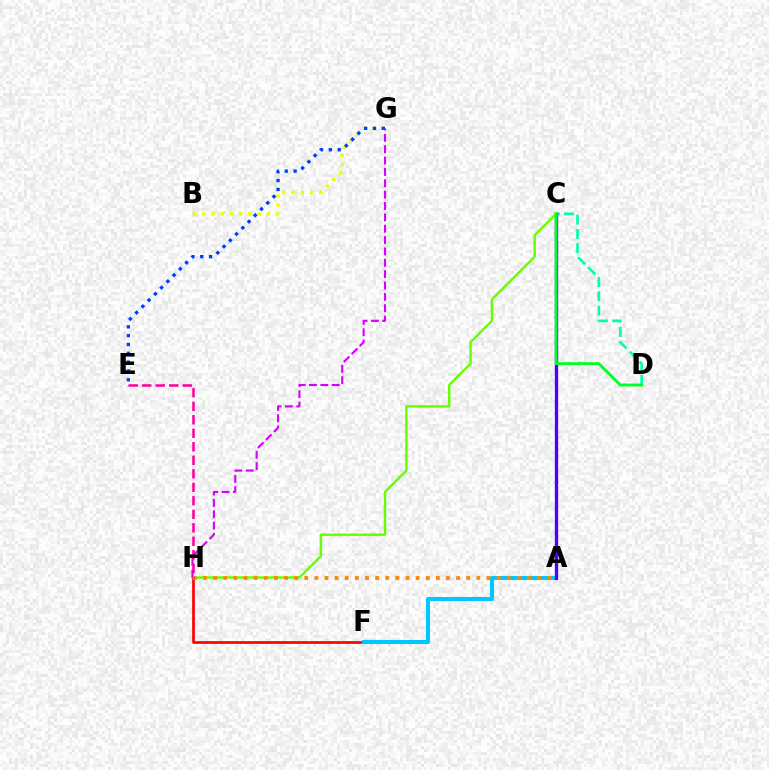{('C', 'D'): [{'color': '#00ffaf', 'line_style': 'dashed', 'thickness': 1.94}, {'color': '#00ff27', 'line_style': 'solid', 'thickness': 2.07}], ('F', 'H'): [{'color': '#ff0000', 'line_style': 'solid', 'thickness': 1.94}], ('A', 'F'): [{'color': '#00c7ff', 'line_style': 'solid', 'thickness': 2.9}], ('A', 'C'): [{'color': '#4f00ff', 'line_style': 'solid', 'thickness': 2.38}], ('C', 'H'): [{'color': '#66ff00', 'line_style': 'solid', 'thickness': 1.75}], ('G', 'H'): [{'color': '#d600ff', 'line_style': 'dashed', 'thickness': 1.54}], ('A', 'H'): [{'color': '#ff8800', 'line_style': 'dotted', 'thickness': 2.75}], ('B', 'G'): [{'color': '#eeff00', 'line_style': 'dotted', 'thickness': 2.51}], ('E', 'G'): [{'color': '#003fff', 'line_style': 'dotted', 'thickness': 2.4}], ('E', 'H'): [{'color': '#ff00a0', 'line_style': 'dashed', 'thickness': 1.83}]}